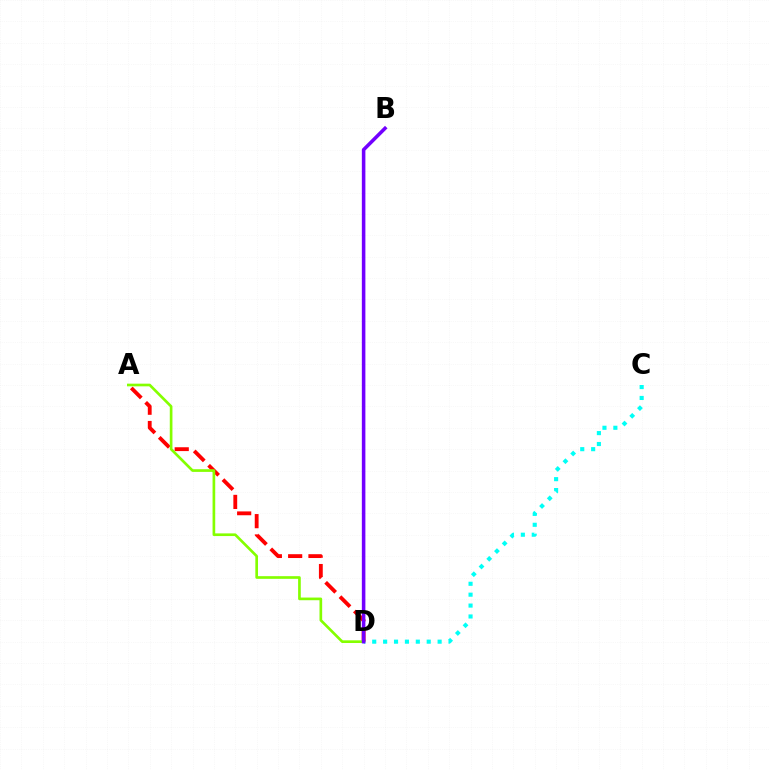{('C', 'D'): [{'color': '#00fff6', 'line_style': 'dotted', 'thickness': 2.96}], ('A', 'D'): [{'color': '#ff0000', 'line_style': 'dashed', 'thickness': 2.76}, {'color': '#84ff00', 'line_style': 'solid', 'thickness': 1.92}], ('B', 'D'): [{'color': '#7200ff', 'line_style': 'solid', 'thickness': 2.55}]}